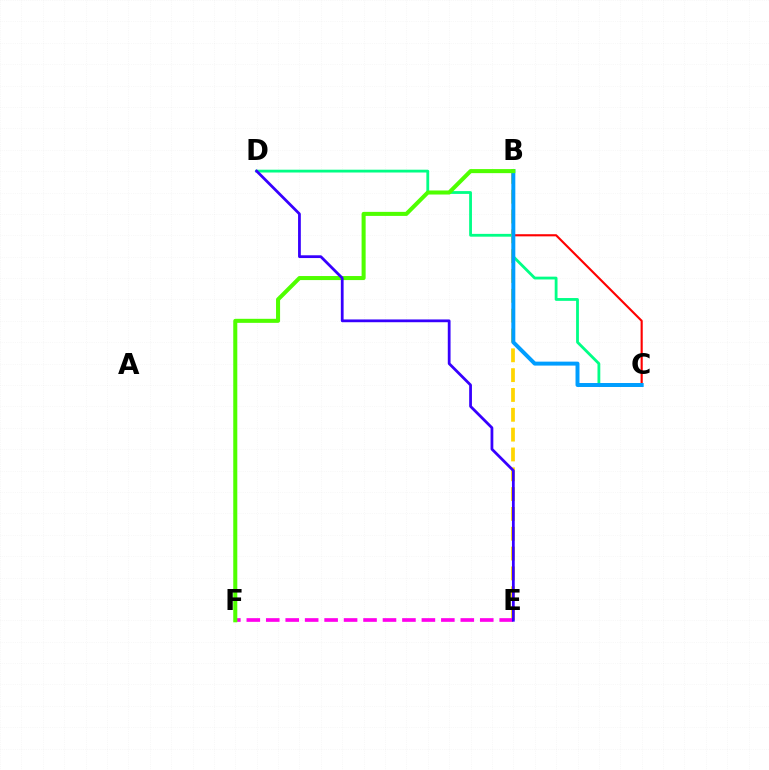{('C', 'D'): [{'color': '#00ff86', 'line_style': 'solid', 'thickness': 2.02}], ('B', 'C'): [{'color': '#ff0000', 'line_style': 'solid', 'thickness': 1.54}, {'color': '#009eff', 'line_style': 'solid', 'thickness': 2.85}], ('B', 'E'): [{'color': '#ffd500', 'line_style': 'dashed', 'thickness': 2.69}], ('E', 'F'): [{'color': '#ff00ed', 'line_style': 'dashed', 'thickness': 2.64}], ('B', 'F'): [{'color': '#4fff00', 'line_style': 'solid', 'thickness': 2.91}], ('D', 'E'): [{'color': '#3700ff', 'line_style': 'solid', 'thickness': 1.99}]}